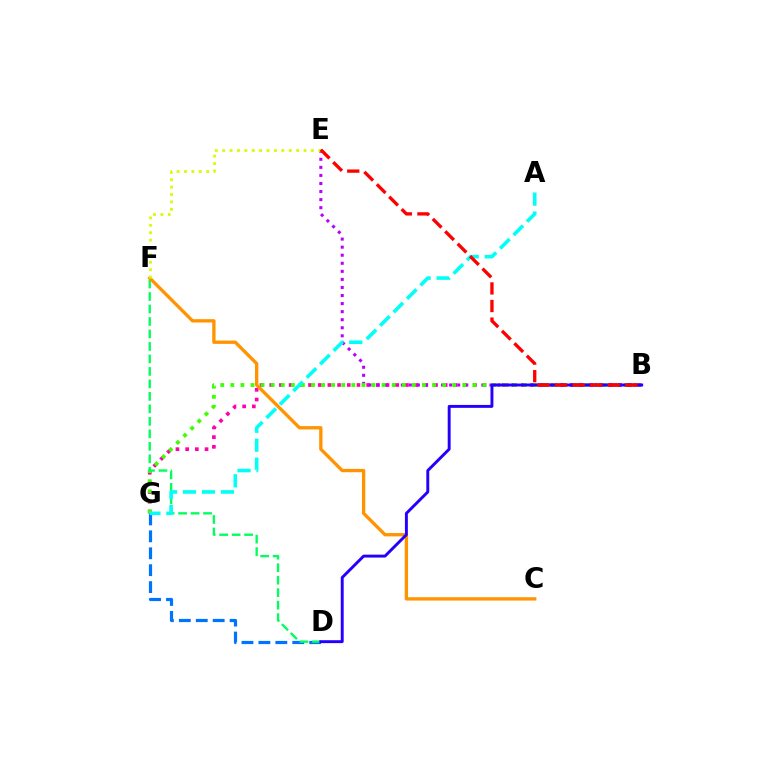{('B', 'G'): [{'color': '#ff00ac', 'line_style': 'dotted', 'thickness': 2.63}, {'color': '#3dff00', 'line_style': 'dotted', 'thickness': 2.74}], ('B', 'E'): [{'color': '#b900ff', 'line_style': 'dotted', 'thickness': 2.19}, {'color': '#ff0000', 'line_style': 'dashed', 'thickness': 2.39}], ('D', 'G'): [{'color': '#0074ff', 'line_style': 'dashed', 'thickness': 2.3}], ('D', 'F'): [{'color': '#00ff5c', 'line_style': 'dashed', 'thickness': 1.7}], ('C', 'F'): [{'color': '#ff9400', 'line_style': 'solid', 'thickness': 2.39}], ('E', 'F'): [{'color': '#d1ff00', 'line_style': 'dotted', 'thickness': 2.01}], ('B', 'D'): [{'color': '#2500ff', 'line_style': 'solid', 'thickness': 2.1}], ('A', 'G'): [{'color': '#00fff6', 'line_style': 'dashed', 'thickness': 2.58}]}